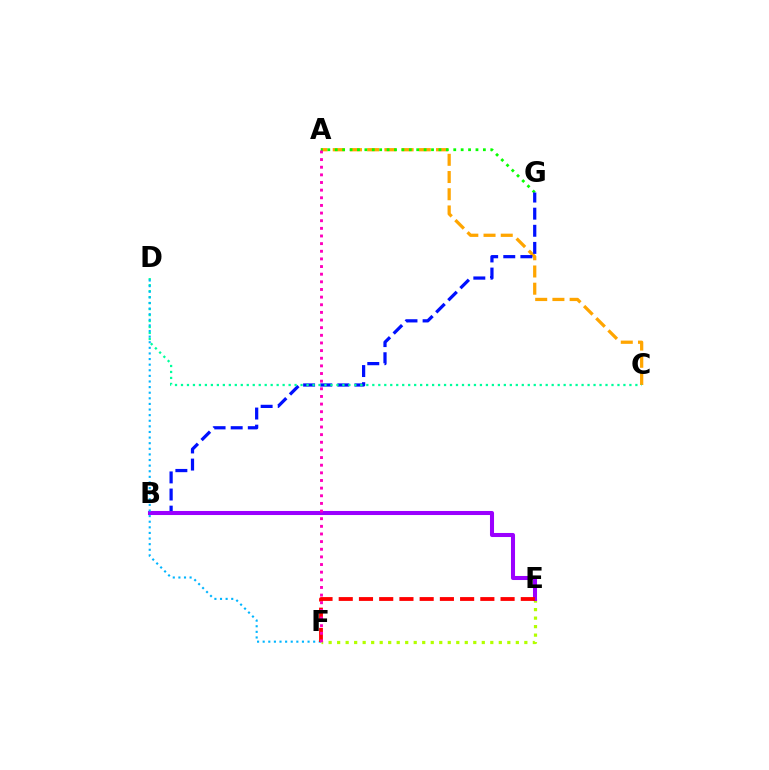{('E', 'F'): [{'color': '#b3ff00', 'line_style': 'dotted', 'thickness': 2.31}, {'color': '#ff0000', 'line_style': 'dashed', 'thickness': 2.75}], ('A', 'C'): [{'color': '#ffa500', 'line_style': 'dashed', 'thickness': 2.34}], ('A', 'G'): [{'color': '#08ff00', 'line_style': 'dotted', 'thickness': 2.01}], ('B', 'G'): [{'color': '#0010ff', 'line_style': 'dashed', 'thickness': 2.32}], ('B', 'E'): [{'color': '#9b00ff', 'line_style': 'solid', 'thickness': 2.92}], ('C', 'D'): [{'color': '#00ff9d', 'line_style': 'dotted', 'thickness': 1.62}], ('D', 'F'): [{'color': '#00b5ff', 'line_style': 'dotted', 'thickness': 1.52}], ('A', 'F'): [{'color': '#ff00bd', 'line_style': 'dotted', 'thickness': 2.08}]}